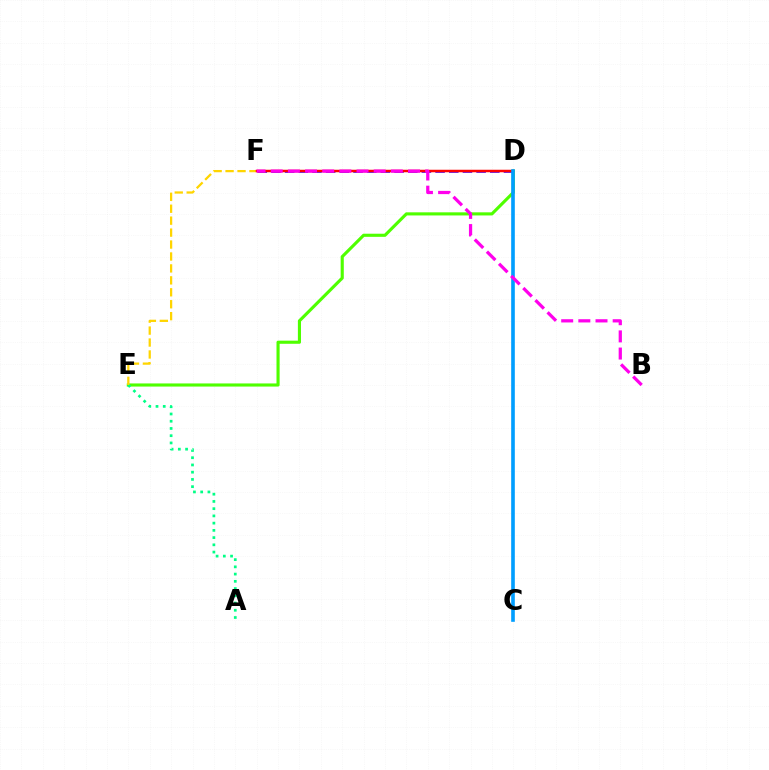{('D', 'E'): [{'color': '#4fff00', 'line_style': 'solid', 'thickness': 2.25}], ('A', 'E'): [{'color': '#00ff86', 'line_style': 'dotted', 'thickness': 1.97}], ('D', 'F'): [{'color': '#3700ff', 'line_style': 'dashed', 'thickness': 1.86}, {'color': '#ff0000', 'line_style': 'solid', 'thickness': 1.79}], ('E', 'F'): [{'color': '#ffd500', 'line_style': 'dashed', 'thickness': 1.62}], ('C', 'D'): [{'color': '#009eff', 'line_style': 'solid', 'thickness': 2.61}], ('B', 'F'): [{'color': '#ff00ed', 'line_style': 'dashed', 'thickness': 2.33}]}